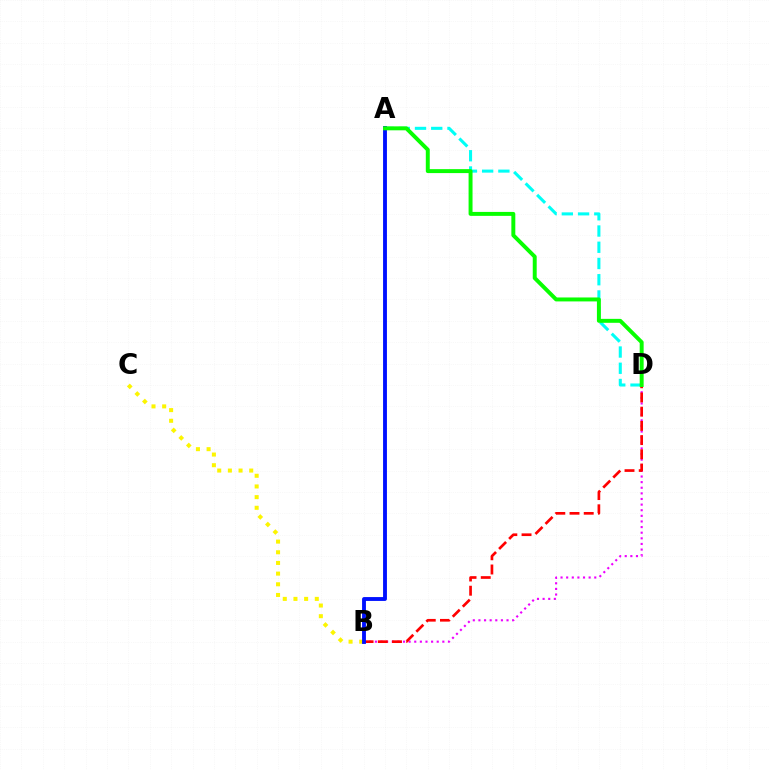{('B', 'D'): [{'color': '#ee00ff', 'line_style': 'dotted', 'thickness': 1.53}, {'color': '#ff0000', 'line_style': 'dashed', 'thickness': 1.93}], ('B', 'C'): [{'color': '#fcf500', 'line_style': 'dotted', 'thickness': 2.9}], ('A', 'D'): [{'color': '#00fff6', 'line_style': 'dashed', 'thickness': 2.21}, {'color': '#08ff00', 'line_style': 'solid', 'thickness': 2.84}], ('A', 'B'): [{'color': '#0010ff', 'line_style': 'solid', 'thickness': 2.78}]}